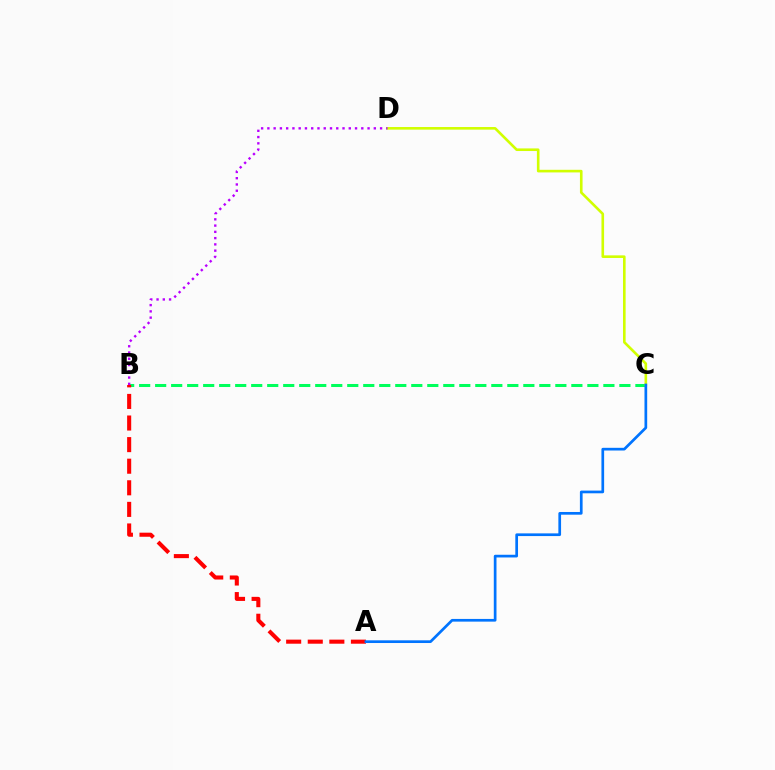{('B', 'C'): [{'color': '#00ff5c', 'line_style': 'dashed', 'thickness': 2.17}], ('C', 'D'): [{'color': '#d1ff00', 'line_style': 'solid', 'thickness': 1.89}], ('A', 'B'): [{'color': '#ff0000', 'line_style': 'dashed', 'thickness': 2.93}], ('A', 'C'): [{'color': '#0074ff', 'line_style': 'solid', 'thickness': 1.94}], ('B', 'D'): [{'color': '#b900ff', 'line_style': 'dotted', 'thickness': 1.7}]}